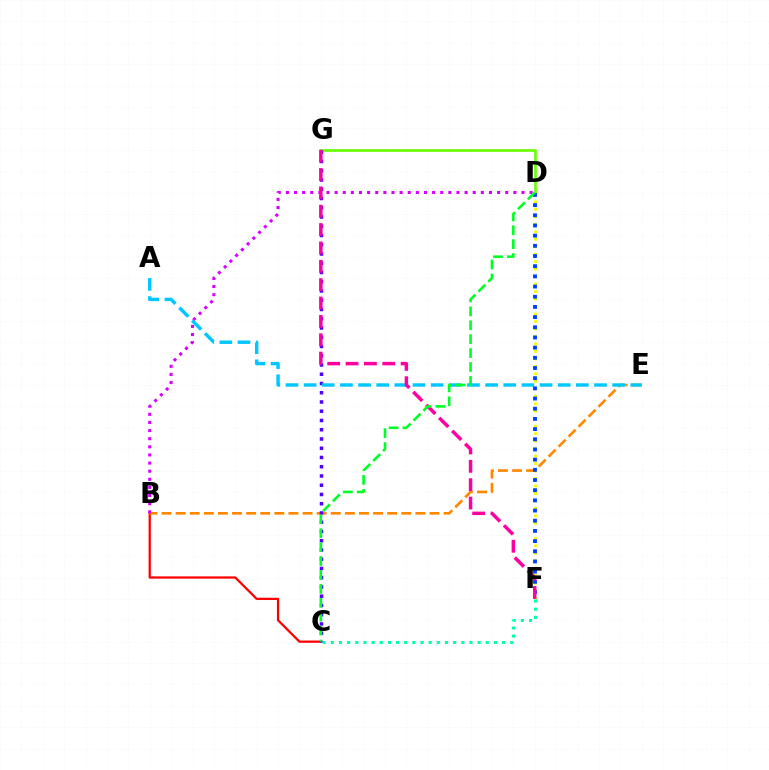{('D', 'G'): [{'color': '#66ff00', 'line_style': 'solid', 'thickness': 1.91}], ('B', 'C'): [{'color': '#ff0000', 'line_style': 'solid', 'thickness': 1.62}], ('D', 'F'): [{'color': '#eeff00', 'line_style': 'dotted', 'thickness': 2.03}, {'color': '#003fff', 'line_style': 'dotted', 'thickness': 2.77}], ('B', 'E'): [{'color': '#ff8800', 'line_style': 'dashed', 'thickness': 1.92}], ('B', 'D'): [{'color': '#d600ff', 'line_style': 'dotted', 'thickness': 2.21}], ('C', 'G'): [{'color': '#4f00ff', 'line_style': 'dotted', 'thickness': 2.51}], ('A', 'E'): [{'color': '#00c7ff', 'line_style': 'dashed', 'thickness': 2.47}], ('C', 'F'): [{'color': '#00ffaf', 'line_style': 'dotted', 'thickness': 2.22}], ('F', 'G'): [{'color': '#ff00a0', 'line_style': 'dashed', 'thickness': 2.49}], ('C', 'D'): [{'color': '#00ff27', 'line_style': 'dashed', 'thickness': 1.89}]}